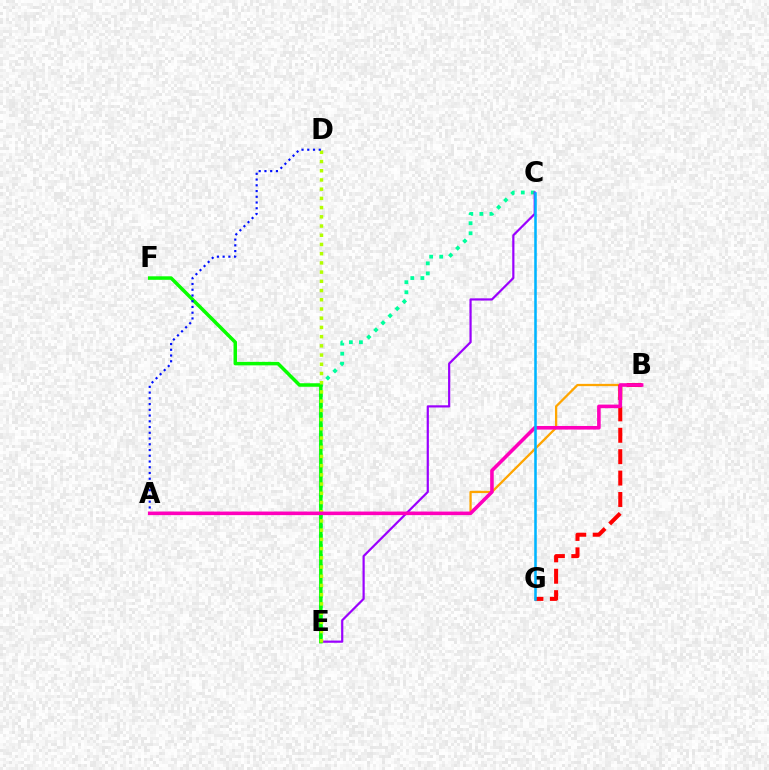{('C', 'E'): [{'color': '#00ff9d', 'line_style': 'dotted', 'thickness': 2.73}, {'color': '#9b00ff', 'line_style': 'solid', 'thickness': 1.58}], ('A', 'B'): [{'color': '#ffa500', 'line_style': 'solid', 'thickness': 1.64}, {'color': '#ff00bd', 'line_style': 'solid', 'thickness': 2.58}], ('E', 'F'): [{'color': '#08ff00', 'line_style': 'solid', 'thickness': 2.52}], ('D', 'E'): [{'color': '#b3ff00', 'line_style': 'dotted', 'thickness': 2.5}], ('B', 'G'): [{'color': '#ff0000', 'line_style': 'dashed', 'thickness': 2.91}], ('A', 'D'): [{'color': '#0010ff', 'line_style': 'dotted', 'thickness': 1.56}], ('C', 'G'): [{'color': '#00b5ff', 'line_style': 'solid', 'thickness': 1.85}]}